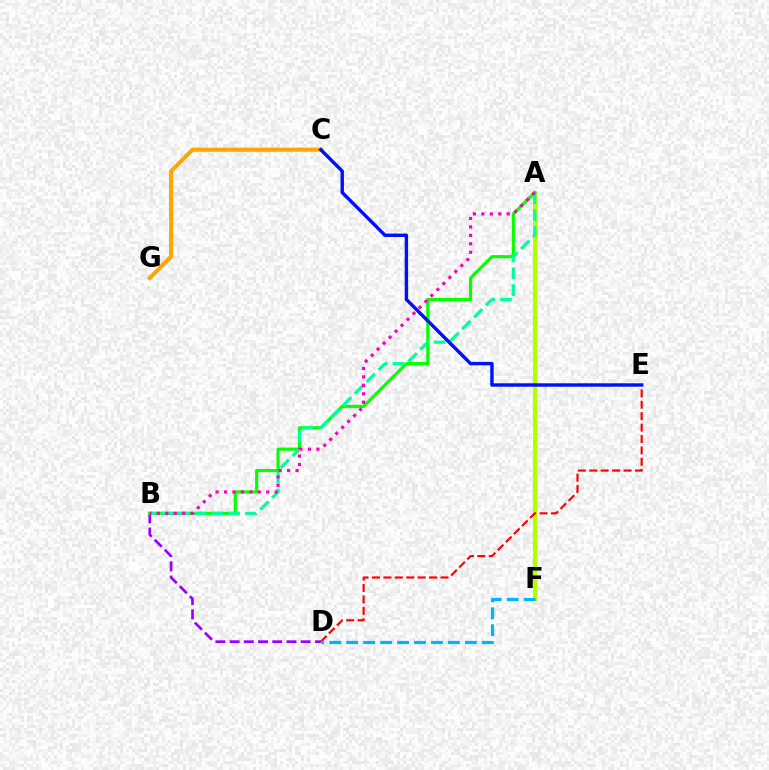{('A', 'F'): [{'color': '#b3ff00', 'line_style': 'solid', 'thickness': 2.94}], ('C', 'G'): [{'color': '#ffa500', 'line_style': 'solid', 'thickness': 2.93}], ('B', 'D'): [{'color': '#9b00ff', 'line_style': 'dashed', 'thickness': 1.93}], ('A', 'B'): [{'color': '#08ff00', 'line_style': 'solid', 'thickness': 2.27}, {'color': '#00ff9d', 'line_style': 'dashed', 'thickness': 2.28}, {'color': '#ff00bd', 'line_style': 'dotted', 'thickness': 2.3}], ('D', 'E'): [{'color': '#ff0000', 'line_style': 'dashed', 'thickness': 1.55}], ('D', 'F'): [{'color': '#00b5ff', 'line_style': 'dashed', 'thickness': 2.3}], ('C', 'E'): [{'color': '#0010ff', 'line_style': 'solid', 'thickness': 2.46}]}